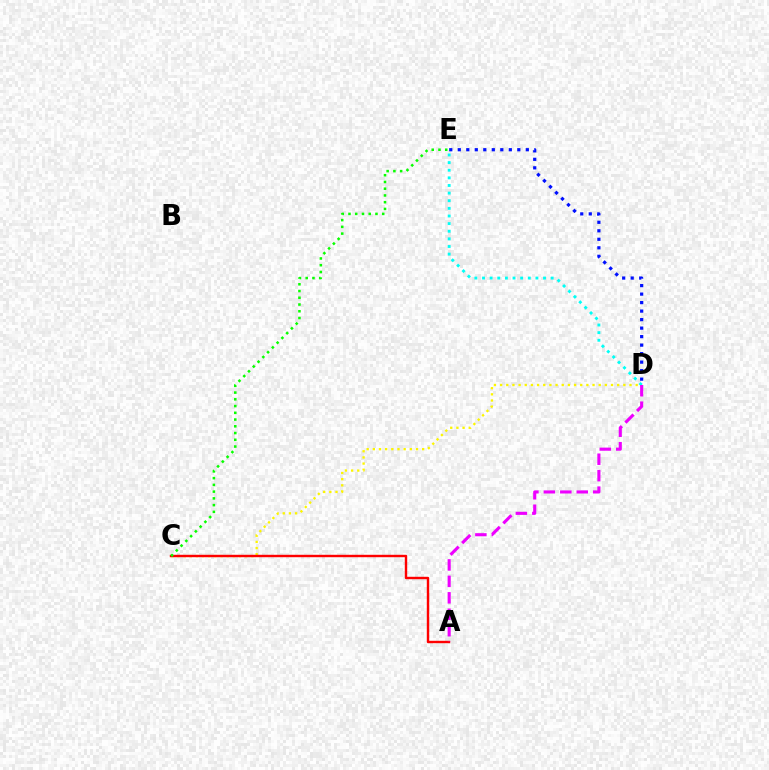{('D', 'E'): [{'color': '#00fff6', 'line_style': 'dotted', 'thickness': 2.07}, {'color': '#0010ff', 'line_style': 'dotted', 'thickness': 2.31}], ('C', 'D'): [{'color': '#fcf500', 'line_style': 'dotted', 'thickness': 1.67}], ('A', 'C'): [{'color': '#ff0000', 'line_style': 'solid', 'thickness': 1.74}], ('A', 'D'): [{'color': '#ee00ff', 'line_style': 'dashed', 'thickness': 2.24}], ('C', 'E'): [{'color': '#08ff00', 'line_style': 'dotted', 'thickness': 1.83}]}